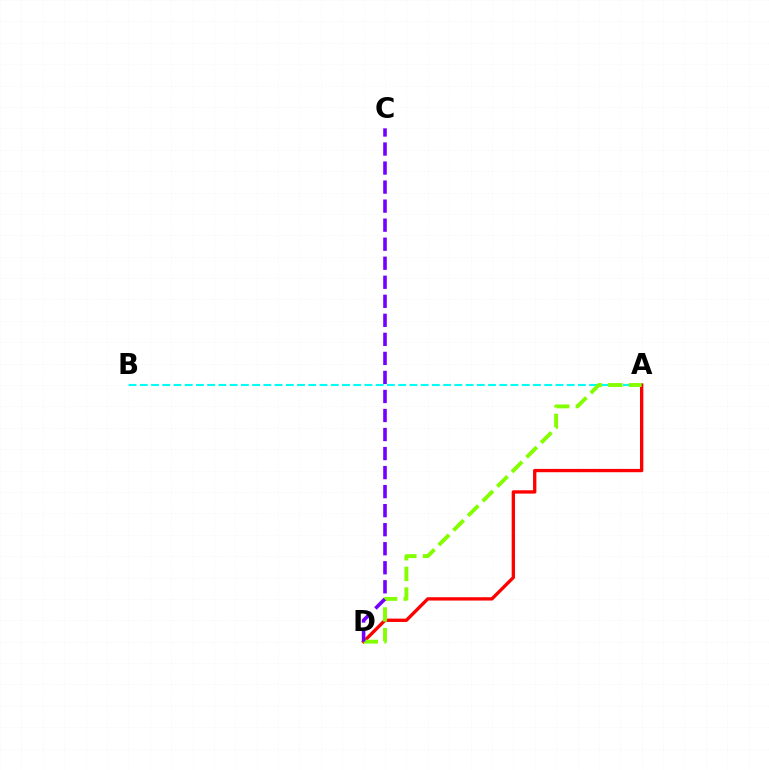{('A', 'B'): [{'color': '#00fff6', 'line_style': 'dashed', 'thickness': 1.53}], ('A', 'D'): [{'color': '#ff0000', 'line_style': 'solid', 'thickness': 2.39}, {'color': '#84ff00', 'line_style': 'dashed', 'thickness': 2.81}], ('C', 'D'): [{'color': '#7200ff', 'line_style': 'dashed', 'thickness': 2.59}]}